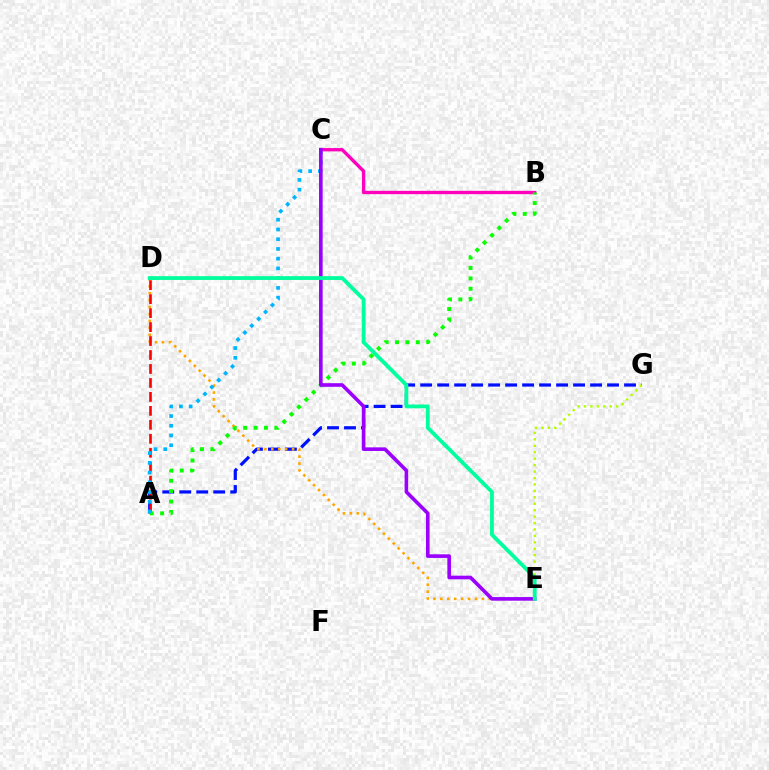{('B', 'C'): [{'color': '#ff00bd', 'line_style': 'solid', 'thickness': 2.4}], ('A', 'G'): [{'color': '#0010ff', 'line_style': 'dashed', 'thickness': 2.31}], ('D', 'E'): [{'color': '#ffa500', 'line_style': 'dotted', 'thickness': 1.88}, {'color': '#00ff9d', 'line_style': 'solid', 'thickness': 2.74}], ('A', 'D'): [{'color': '#ff0000', 'line_style': 'dashed', 'thickness': 1.9}], ('A', 'B'): [{'color': '#08ff00', 'line_style': 'dotted', 'thickness': 2.83}], ('A', 'C'): [{'color': '#00b5ff', 'line_style': 'dotted', 'thickness': 2.65}], ('E', 'G'): [{'color': '#b3ff00', 'line_style': 'dotted', 'thickness': 1.75}], ('C', 'E'): [{'color': '#9b00ff', 'line_style': 'solid', 'thickness': 2.61}]}